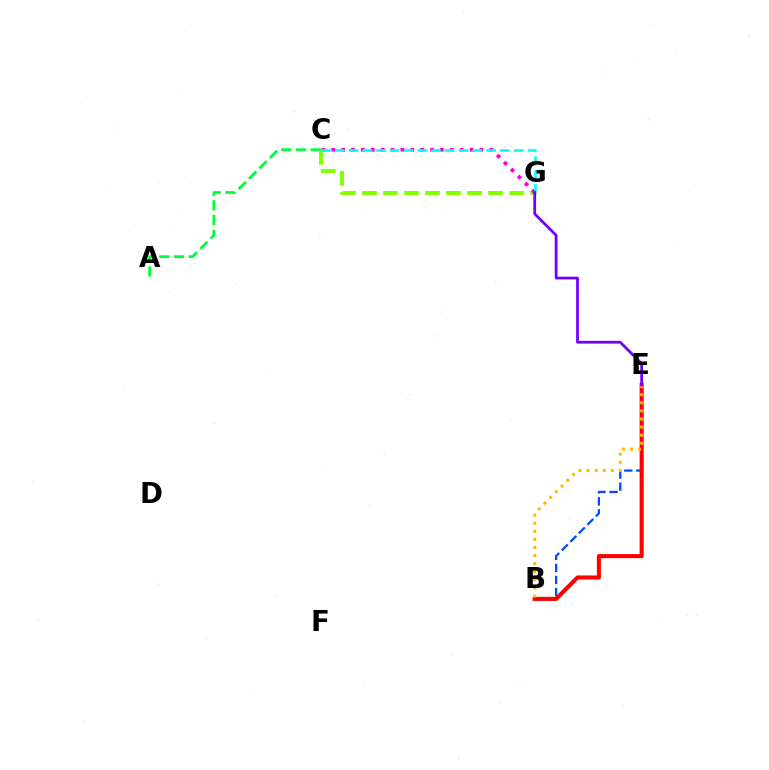{('C', 'G'): [{'color': '#84ff00', 'line_style': 'dashed', 'thickness': 2.86}, {'color': '#ff00cf', 'line_style': 'dotted', 'thickness': 2.68}, {'color': '#00fff6', 'line_style': 'dashed', 'thickness': 1.87}], ('B', 'E'): [{'color': '#004bff', 'line_style': 'dashed', 'thickness': 1.64}, {'color': '#ff0000', 'line_style': 'solid', 'thickness': 2.93}, {'color': '#ffbd00', 'line_style': 'dotted', 'thickness': 2.2}], ('A', 'C'): [{'color': '#00ff39', 'line_style': 'dashed', 'thickness': 2.0}], ('E', 'G'): [{'color': '#7200ff', 'line_style': 'solid', 'thickness': 1.99}]}